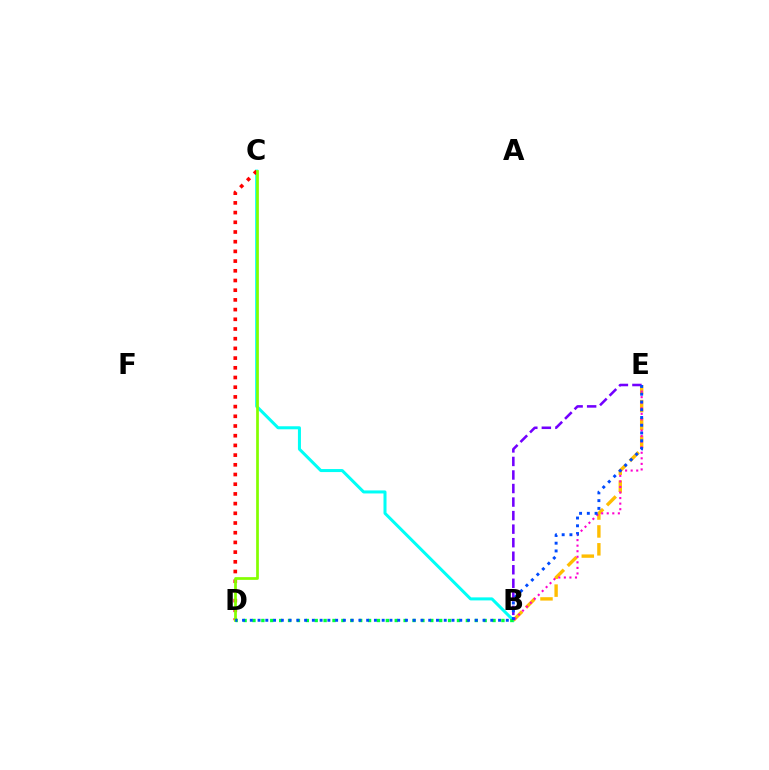{('B', 'C'): [{'color': '#00fff6', 'line_style': 'solid', 'thickness': 2.18}], ('B', 'E'): [{'color': '#ffbd00', 'line_style': 'dashed', 'thickness': 2.43}, {'color': '#ff00cf', 'line_style': 'dotted', 'thickness': 1.51}, {'color': '#7200ff', 'line_style': 'dashed', 'thickness': 1.84}], ('C', 'D'): [{'color': '#ff0000', 'line_style': 'dotted', 'thickness': 2.64}, {'color': '#84ff00', 'line_style': 'solid', 'thickness': 1.96}], ('B', 'D'): [{'color': '#00ff39', 'line_style': 'dotted', 'thickness': 2.42}], ('D', 'E'): [{'color': '#004bff', 'line_style': 'dotted', 'thickness': 2.11}]}